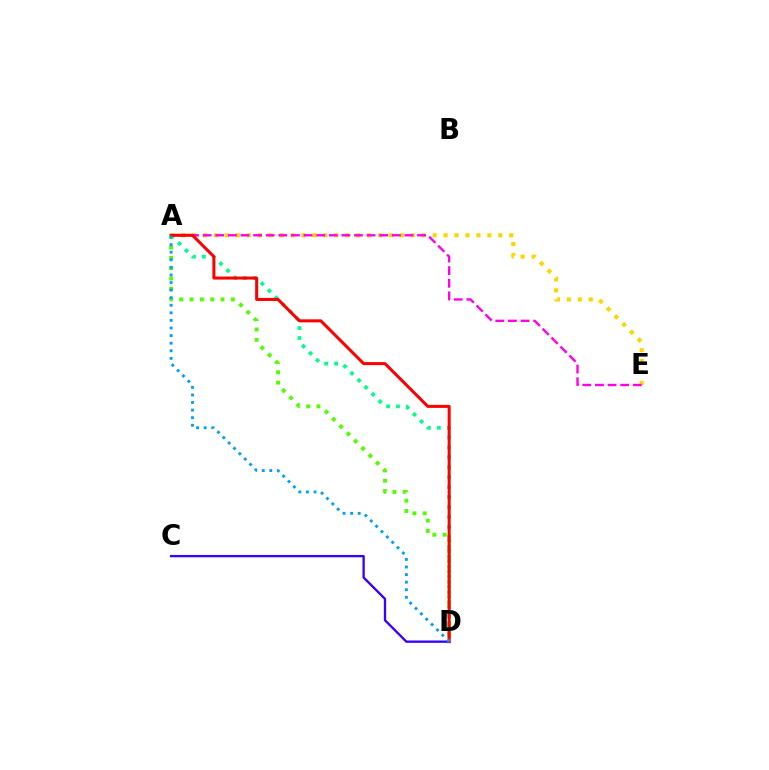{('A', 'E'): [{'color': '#ffd500', 'line_style': 'dotted', 'thickness': 2.97}, {'color': '#ff00ed', 'line_style': 'dashed', 'thickness': 1.71}], ('A', 'D'): [{'color': '#00ff86', 'line_style': 'dotted', 'thickness': 2.7}, {'color': '#4fff00', 'line_style': 'dotted', 'thickness': 2.81}, {'color': '#ff0000', 'line_style': 'solid', 'thickness': 2.18}, {'color': '#009eff', 'line_style': 'dotted', 'thickness': 2.06}], ('C', 'D'): [{'color': '#3700ff', 'line_style': 'solid', 'thickness': 1.68}]}